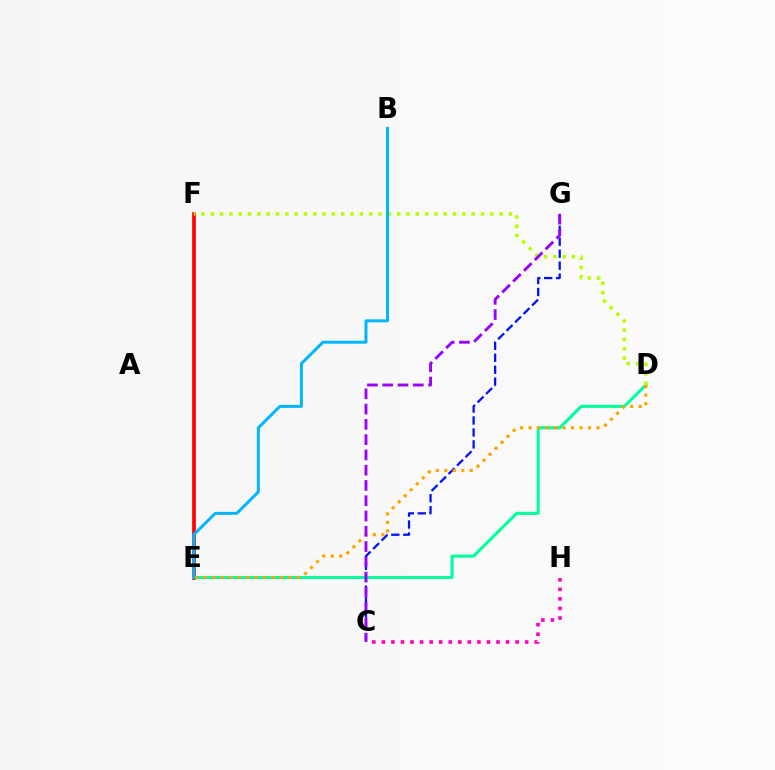{('E', 'F'): [{'color': '#08ff00', 'line_style': 'dotted', 'thickness': 1.74}, {'color': '#ff0000', 'line_style': 'solid', 'thickness': 2.66}], ('C', 'G'): [{'color': '#0010ff', 'line_style': 'dashed', 'thickness': 1.62}, {'color': '#9b00ff', 'line_style': 'dashed', 'thickness': 2.08}], ('D', 'E'): [{'color': '#00ff9d', 'line_style': 'solid', 'thickness': 2.21}, {'color': '#ffa500', 'line_style': 'dotted', 'thickness': 2.31}], ('D', 'F'): [{'color': '#b3ff00', 'line_style': 'dotted', 'thickness': 2.53}], ('B', 'E'): [{'color': '#00b5ff', 'line_style': 'solid', 'thickness': 2.13}], ('C', 'H'): [{'color': '#ff00bd', 'line_style': 'dotted', 'thickness': 2.6}]}